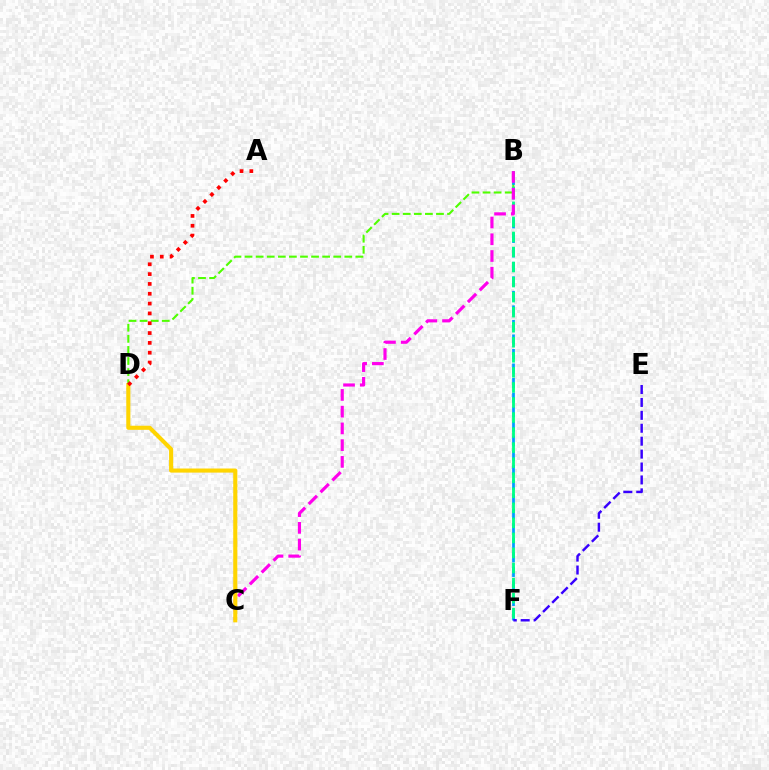{('B', 'D'): [{'color': '#4fff00', 'line_style': 'dashed', 'thickness': 1.51}], ('B', 'F'): [{'color': '#009eff', 'line_style': 'dashed', 'thickness': 1.97}, {'color': '#00ff86', 'line_style': 'dashed', 'thickness': 2.04}], ('B', 'C'): [{'color': '#ff00ed', 'line_style': 'dashed', 'thickness': 2.27}], ('E', 'F'): [{'color': '#3700ff', 'line_style': 'dashed', 'thickness': 1.76}], ('C', 'D'): [{'color': '#ffd500', 'line_style': 'solid', 'thickness': 2.95}], ('A', 'D'): [{'color': '#ff0000', 'line_style': 'dotted', 'thickness': 2.67}]}